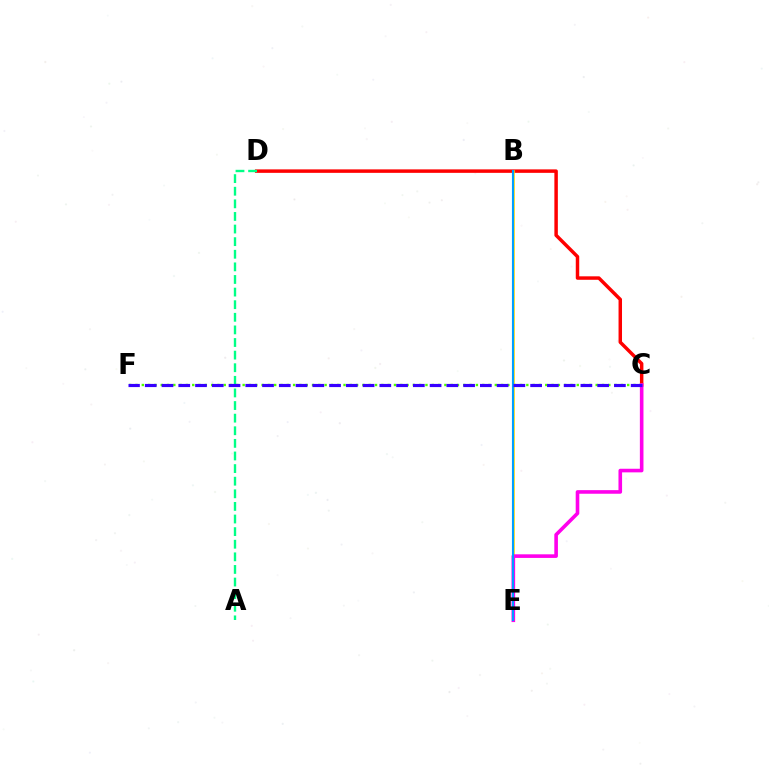{('C', 'D'): [{'color': '#ff0000', 'line_style': 'solid', 'thickness': 2.5}], ('A', 'D'): [{'color': '#00ff86', 'line_style': 'dashed', 'thickness': 1.71}], ('C', 'F'): [{'color': '#4fff00', 'line_style': 'dotted', 'thickness': 1.71}, {'color': '#3700ff', 'line_style': 'dashed', 'thickness': 2.28}], ('B', 'E'): [{'color': '#ffd500', 'line_style': 'solid', 'thickness': 1.84}, {'color': '#009eff', 'line_style': 'solid', 'thickness': 1.53}], ('C', 'E'): [{'color': '#ff00ed', 'line_style': 'solid', 'thickness': 2.6}]}